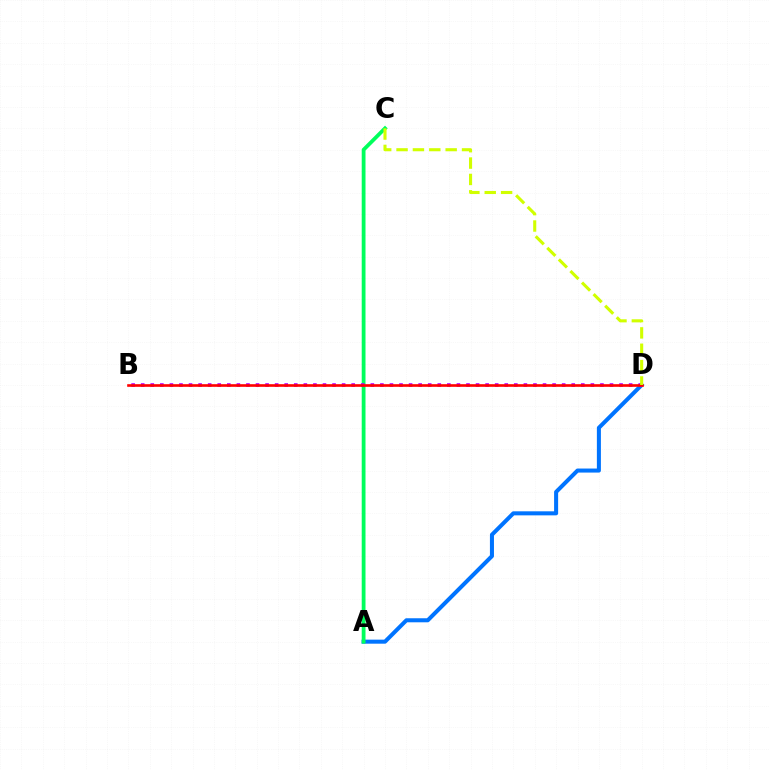{('A', 'D'): [{'color': '#0074ff', 'line_style': 'solid', 'thickness': 2.91}], ('A', 'C'): [{'color': '#00ff5c', 'line_style': 'solid', 'thickness': 2.73}], ('B', 'D'): [{'color': '#b900ff', 'line_style': 'dotted', 'thickness': 2.6}, {'color': '#ff0000', 'line_style': 'solid', 'thickness': 1.9}], ('C', 'D'): [{'color': '#d1ff00', 'line_style': 'dashed', 'thickness': 2.22}]}